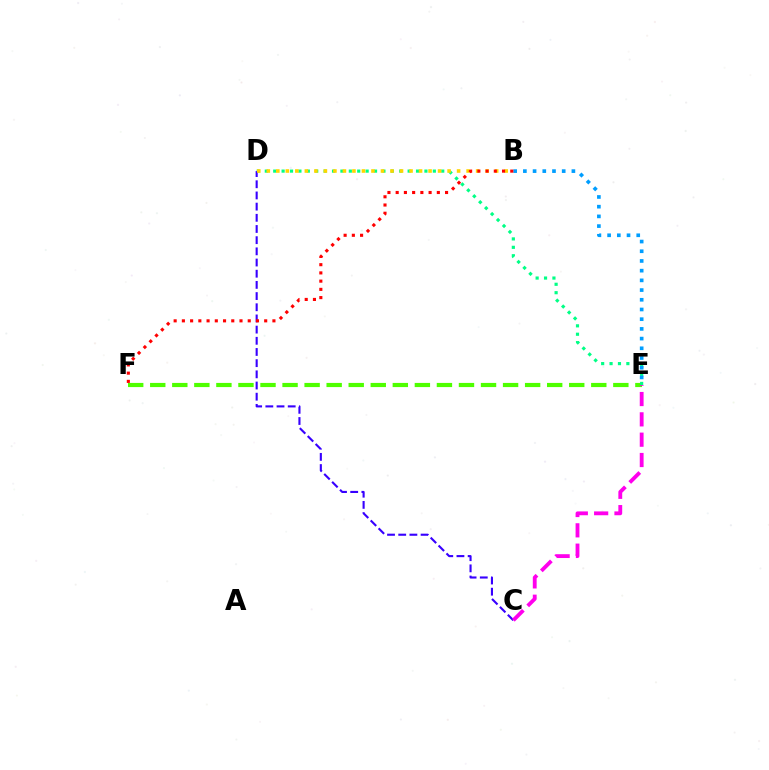{('E', 'F'): [{'color': '#4fff00', 'line_style': 'dashed', 'thickness': 3.0}], ('D', 'E'): [{'color': '#00ff86', 'line_style': 'dotted', 'thickness': 2.28}], ('B', 'E'): [{'color': '#009eff', 'line_style': 'dotted', 'thickness': 2.64}], ('C', 'D'): [{'color': '#3700ff', 'line_style': 'dashed', 'thickness': 1.52}], ('B', 'D'): [{'color': '#ffd500', 'line_style': 'dotted', 'thickness': 2.59}], ('C', 'E'): [{'color': '#ff00ed', 'line_style': 'dashed', 'thickness': 2.76}], ('B', 'F'): [{'color': '#ff0000', 'line_style': 'dotted', 'thickness': 2.24}]}